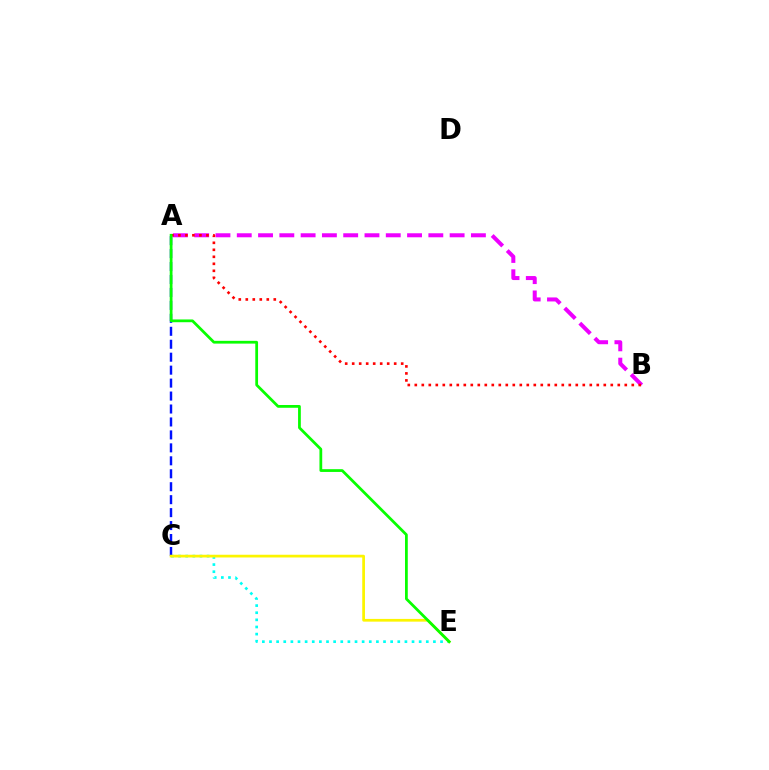{('C', 'E'): [{'color': '#00fff6', 'line_style': 'dotted', 'thickness': 1.94}, {'color': '#fcf500', 'line_style': 'solid', 'thickness': 1.96}], ('A', 'B'): [{'color': '#ee00ff', 'line_style': 'dashed', 'thickness': 2.89}, {'color': '#ff0000', 'line_style': 'dotted', 'thickness': 1.9}], ('A', 'C'): [{'color': '#0010ff', 'line_style': 'dashed', 'thickness': 1.76}], ('A', 'E'): [{'color': '#08ff00', 'line_style': 'solid', 'thickness': 1.99}]}